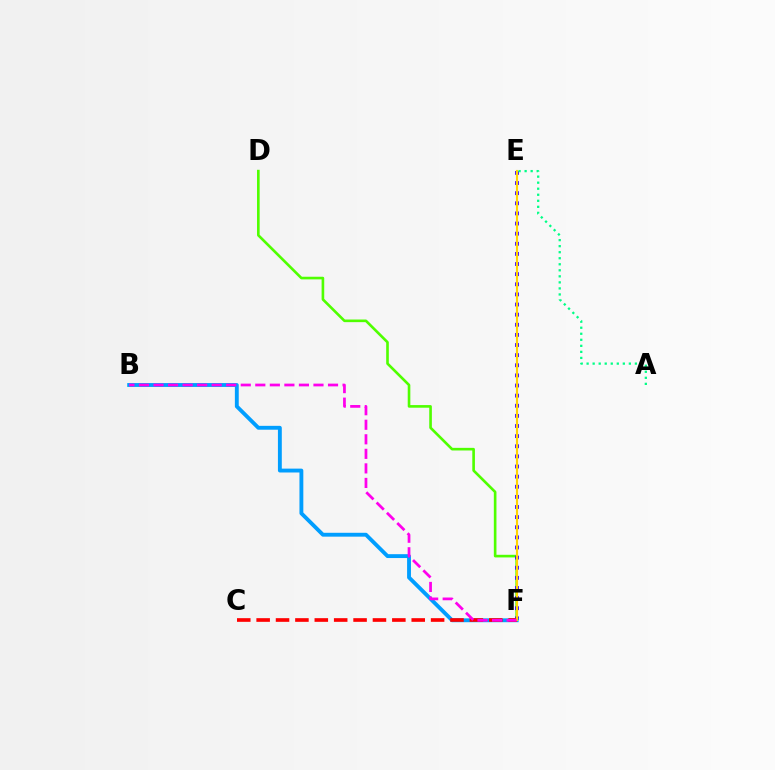{('D', 'F'): [{'color': '#4fff00', 'line_style': 'solid', 'thickness': 1.89}], ('E', 'F'): [{'color': '#3700ff', 'line_style': 'dotted', 'thickness': 2.75}, {'color': '#ffd500', 'line_style': 'solid', 'thickness': 1.53}], ('B', 'F'): [{'color': '#009eff', 'line_style': 'solid', 'thickness': 2.78}, {'color': '#ff00ed', 'line_style': 'dashed', 'thickness': 1.98}], ('C', 'F'): [{'color': '#ff0000', 'line_style': 'dashed', 'thickness': 2.63}], ('A', 'E'): [{'color': '#00ff86', 'line_style': 'dotted', 'thickness': 1.64}]}